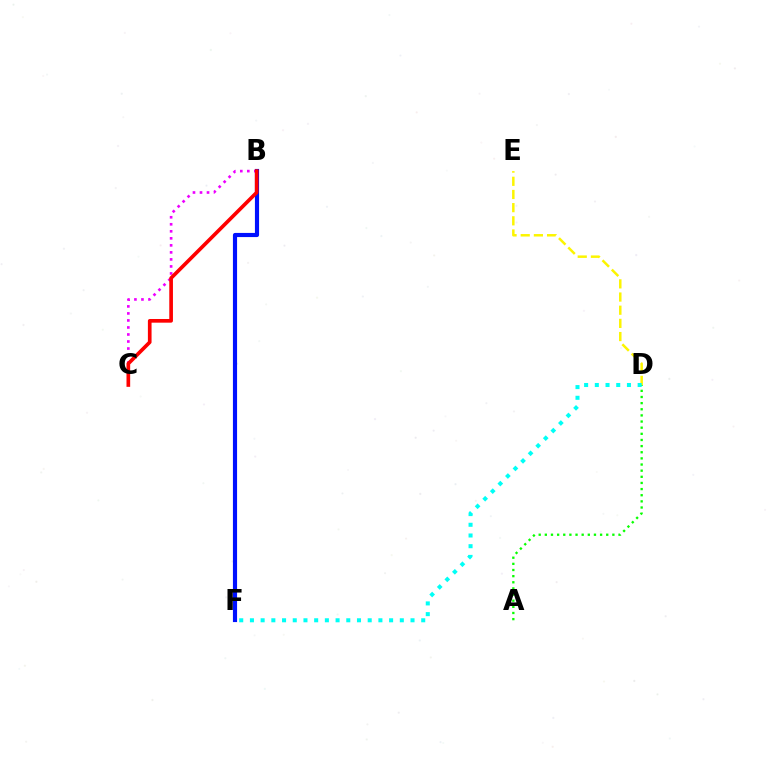{('B', 'C'): [{'color': '#ee00ff', 'line_style': 'dotted', 'thickness': 1.91}, {'color': '#ff0000', 'line_style': 'solid', 'thickness': 2.64}], ('A', 'D'): [{'color': '#08ff00', 'line_style': 'dotted', 'thickness': 1.67}], ('D', 'E'): [{'color': '#fcf500', 'line_style': 'dashed', 'thickness': 1.79}], ('B', 'F'): [{'color': '#0010ff', 'line_style': 'solid', 'thickness': 2.99}], ('D', 'F'): [{'color': '#00fff6', 'line_style': 'dotted', 'thickness': 2.91}]}